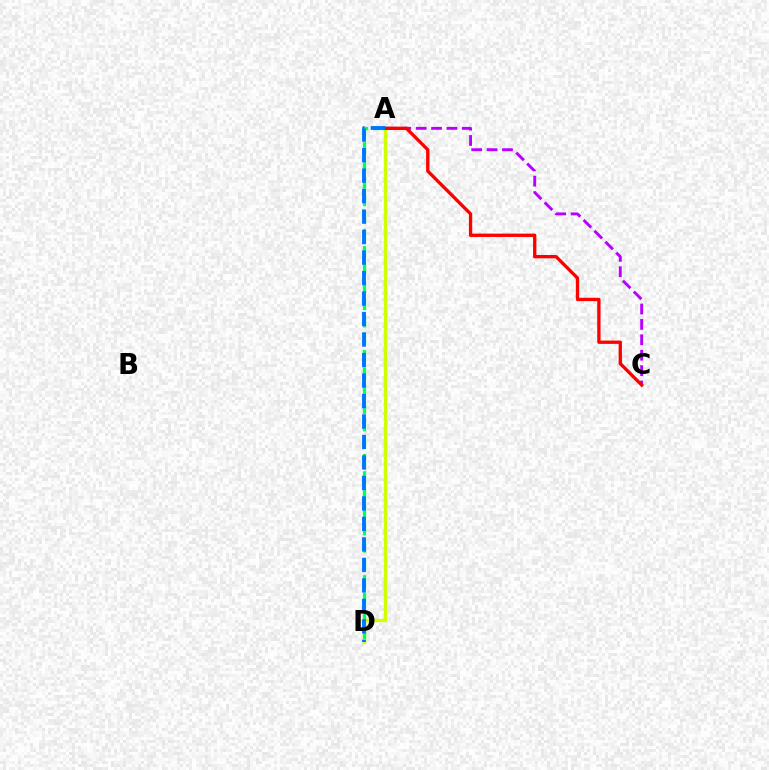{('A', 'C'): [{'color': '#b900ff', 'line_style': 'dashed', 'thickness': 2.09}, {'color': '#ff0000', 'line_style': 'solid', 'thickness': 2.4}], ('A', 'D'): [{'color': '#d1ff00', 'line_style': 'solid', 'thickness': 2.47}, {'color': '#00ff5c', 'line_style': 'dashed', 'thickness': 2.35}, {'color': '#0074ff', 'line_style': 'dashed', 'thickness': 2.78}]}